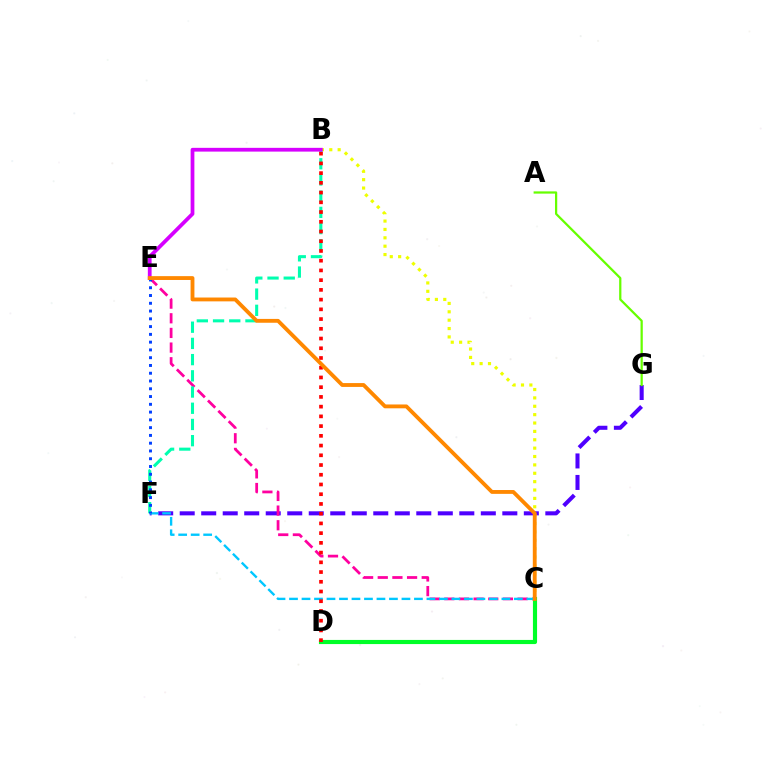{('F', 'G'): [{'color': '#4f00ff', 'line_style': 'dashed', 'thickness': 2.92}], ('B', 'C'): [{'color': '#eeff00', 'line_style': 'dotted', 'thickness': 2.28}], ('C', 'E'): [{'color': '#ff00a0', 'line_style': 'dashed', 'thickness': 1.99}, {'color': '#ff8800', 'line_style': 'solid', 'thickness': 2.76}], ('C', 'D'): [{'color': '#00ff27', 'line_style': 'solid', 'thickness': 2.98}], ('C', 'F'): [{'color': '#00c7ff', 'line_style': 'dashed', 'thickness': 1.7}], ('B', 'F'): [{'color': '#00ffaf', 'line_style': 'dashed', 'thickness': 2.2}], ('B', 'D'): [{'color': '#ff0000', 'line_style': 'dotted', 'thickness': 2.64}], ('E', 'F'): [{'color': '#003fff', 'line_style': 'dotted', 'thickness': 2.11}], ('A', 'G'): [{'color': '#66ff00', 'line_style': 'solid', 'thickness': 1.61}], ('B', 'E'): [{'color': '#d600ff', 'line_style': 'solid', 'thickness': 2.71}]}